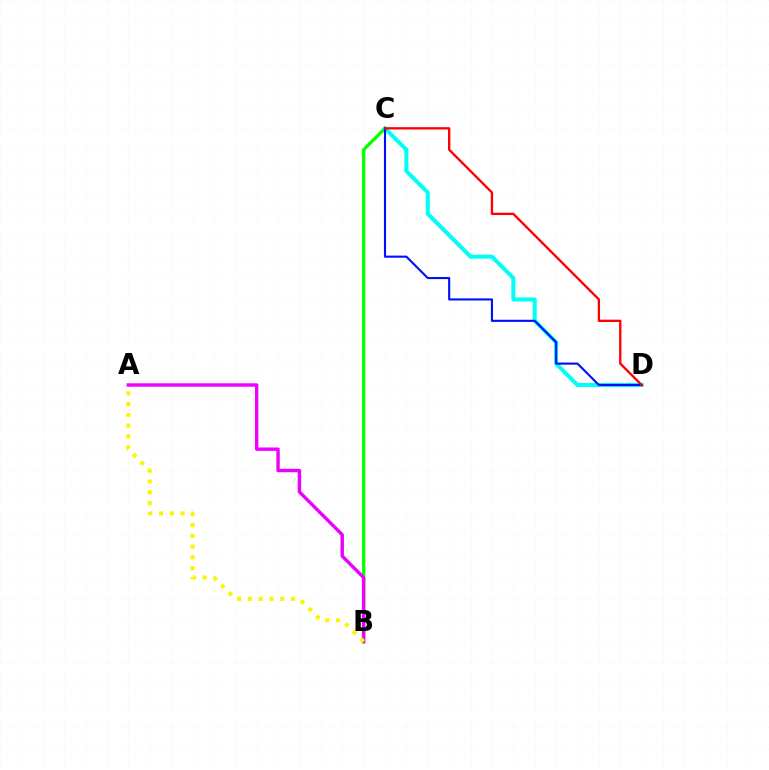{('B', 'C'): [{'color': '#08ff00', 'line_style': 'solid', 'thickness': 2.39}], ('C', 'D'): [{'color': '#00fff6', 'line_style': 'solid', 'thickness': 2.9}, {'color': '#0010ff', 'line_style': 'solid', 'thickness': 1.53}, {'color': '#ff0000', 'line_style': 'solid', 'thickness': 1.68}], ('A', 'B'): [{'color': '#ee00ff', 'line_style': 'solid', 'thickness': 2.45}, {'color': '#fcf500', 'line_style': 'dotted', 'thickness': 2.93}]}